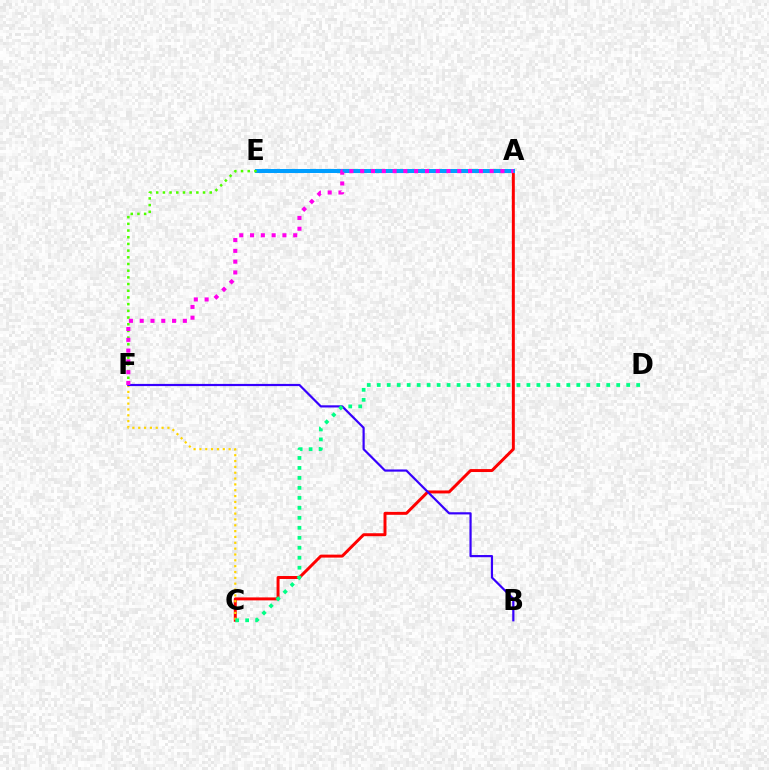{('A', 'C'): [{'color': '#ff0000', 'line_style': 'solid', 'thickness': 2.13}], ('C', 'F'): [{'color': '#ffd500', 'line_style': 'dotted', 'thickness': 1.59}], ('A', 'E'): [{'color': '#009eff', 'line_style': 'solid', 'thickness': 2.9}], ('B', 'F'): [{'color': '#3700ff', 'line_style': 'solid', 'thickness': 1.58}], ('C', 'D'): [{'color': '#00ff86', 'line_style': 'dotted', 'thickness': 2.71}], ('E', 'F'): [{'color': '#4fff00', 'line_style': 'dotted', 'thickness': 1.82}], ('A', 'F'): [{'color': '#ff00ed', 'line_style': 'dotted', 'thickness': 2.93}]}